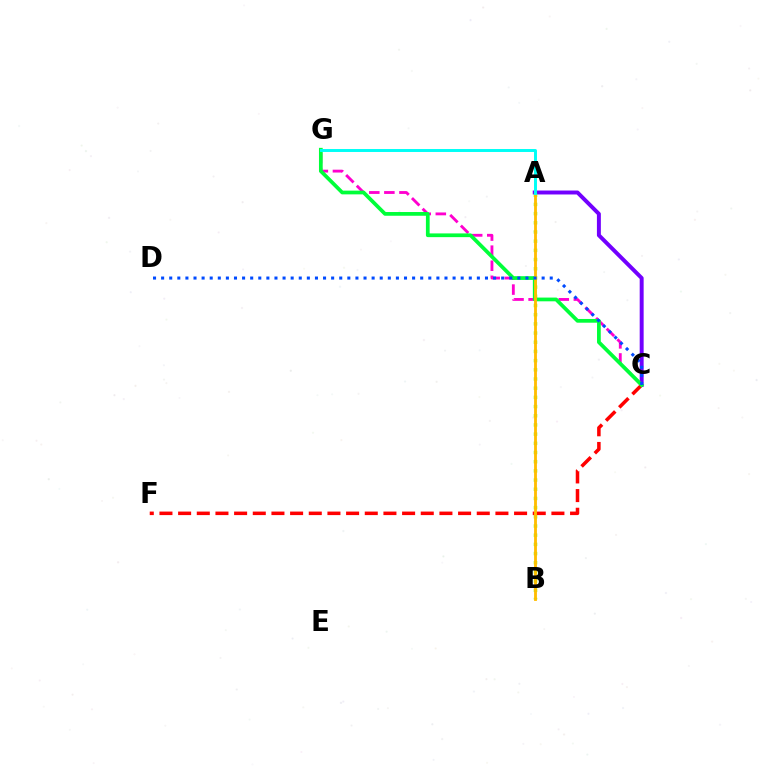{('C', 'G'): [{'color': '#ff00cf', 'line_style': 'dashed', 'thickness': 2.05}, {'color': '#00ff39', 'line_style': 'solid', 'thickness': 2.69}], ('A', 'C'): [{'color': '#7200ff', 'line_style': 'solid', 'thickness': 2.84}], ('C', 'F'): [{'color': '#ff0000', 'line_style': 'dashed', 'thickness': 2.54}], ('A', 'B'): [{'color': '#84ff00', 'line_style': 'dotted', 'thickness': 2.5}, {'color': '#ffbd00', 'line_style': 'solid', 'thickness': 2.03}], ('C', 'D'): [{'color': '#004bff', 'line_style': 'dotted', 'thickness': 2.2}], ('A', 'G'): [{'color': '#00fff6', 'line_style': 'solid', 'thickness': 2.12}]}